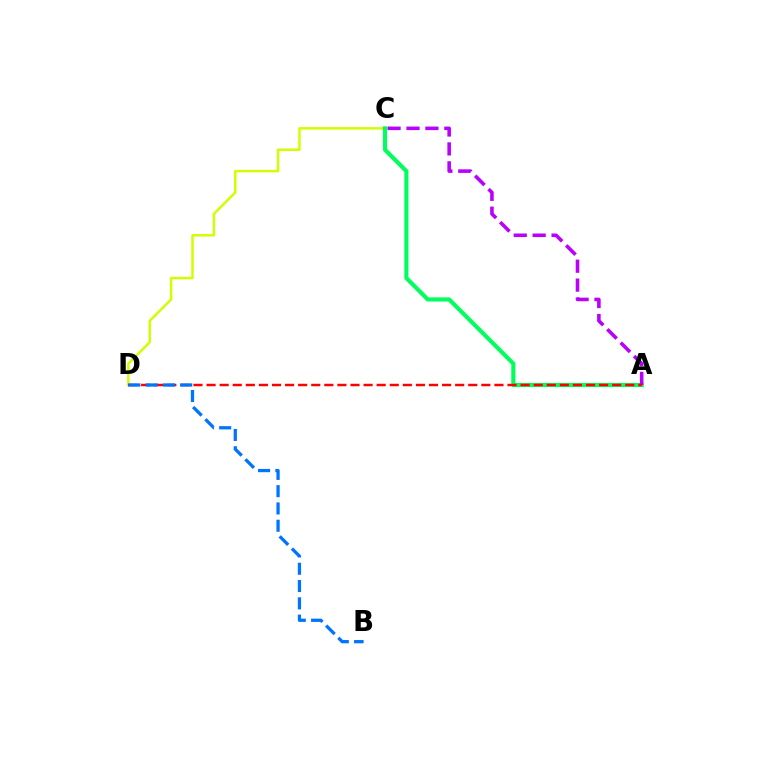{('C', 'D'): [{'color': '#d1ff00', 'line_style': 'solid', 'thickness': 1.79}], ('A', 'C'): [{'color': '#00ff5c', 'line_style': 'solid', 'thickness': 2.96}, {'color': '#b900ff', 'line_style': 'dashed', 'thickness': 2.57}], ('A', 'D'): [{'color': '#ff0000', 'line_style': 'dashed', 'thickness': 1.78}], ('B', 'D'): [{'color': '#0074ff', 'line_style': 'dashed', 'thickness': 2.35}]}